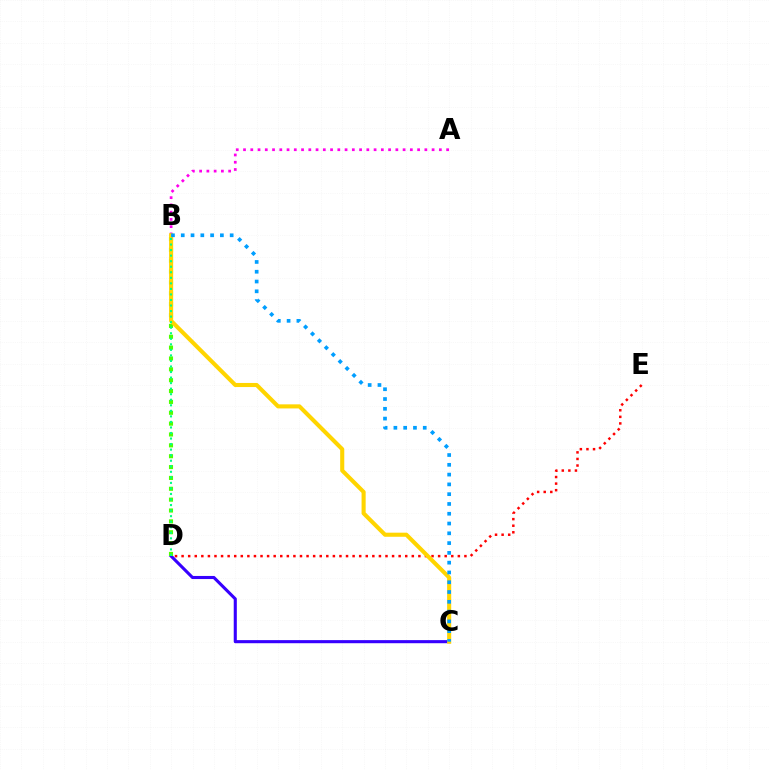{('D', 'E'): [{'color': '#ff0000', 'line_style': 'dotted', 'thickness': 1.79}], ('C', 'D'): [{'color': '#3700ff', 'line_style': 'solid', 'thickness': 2.23}], ('B', 'D'): [{'color': '#4fff00', 'line_style': 'dotted', 'thickness': 2.95}, {'color': '#00ff86', 'line_style': 'dotted', 'thickness': 1.51}], ('A', 'B'): [{'color': '#ff00ed', 'line_style': 'dotted', 'thickness': 1.97}], ('B', 'C'): [{'color': '#ffd500', 'line_style': 'solid', 'thickness': 2.95}, {'color': '#009eff', 'line_style': 'dotted', 'thickness': 2.66}]}